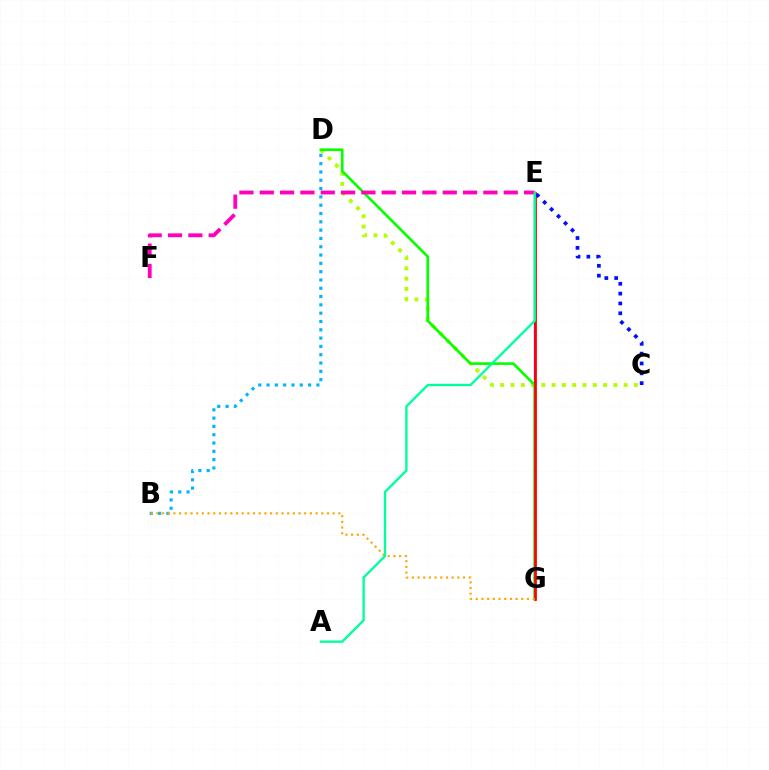{('E', 'G'): [{'color': '#9b00ff', 'line_style': 'solid', 'thickness': 1.6}, {'color': '#ff0000', 'line_style': 'solid', 'thickness': 1.97}], ('C', 'D'): [{'color': '#b3ff00', 'line_style': 'dotted', 'thickness': 2.8}], ('B', 'D'): [{'color': '#00b5ff', 'line_style': 'dotted', 'thickness': 2.26}], ('D', 'G'): [{'color': '#08ff00', 'line_style': 'solid', 'thickness': 1.92}], ('E', 'F'): [{'color': '#ff00bd', 'line_style': 'dashed', 'thickness': 2.76}], ('C', 'E'): [{'color': '#0010ff', 'line_style': 'dotted', 'thickness': 2.67}], ('B', 'G'): [{'color': '#ffa500', 'line_style': 'dotted', 'thickness': 1.55}], ('A', 'E'): [{'color': '#00ff9d', 'line_style': 'solid', 'thickness': 1.69}]}